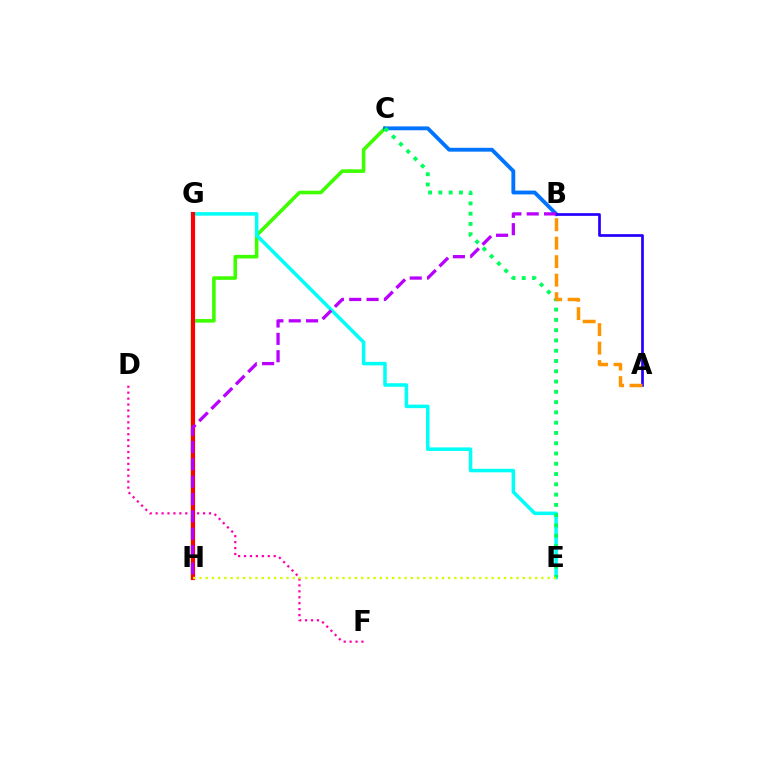{('C', 'H'): [{'color': '#3dff00', 'line_style': 'solid', 'thickness': 2.58}], ('B', 'C'): [{'color': '#0074ff', 'line_style': 'solid', 'thickness': 2.77}], ('A', 'B'): [{'color': '#2500ff', 'line_style': 'solid', 'thickness': 1.96}, {'color': '#ff9400', 'line_style': 'dashed', 'thickness': 2.51}], ('E', 'G'): [{'color': '#00fff6', 'line_style': 'solid', 'thickness': 2.54}], ('D', 'F'): [{'color': '#ff00ac', 'line_style': 'dotted', 'thickness': 1.61}], ('G', 'H'): [{'color': '#ff0000', 'line_style': 'solid', 'thickness': 2.99}], ('C', 'E'): [{'color': '#00ff5c', 'line_style': 'dotted', 'thickness': 2.79}], ('E', 'H'): [{'color': '#d1ff00', 'line_style': 'dotted', 'thickness': 1.69}], ('B', 'H'): [{'color': '#b900ff', 'line_style': 'dashed', 'thickness': 2.36}]}